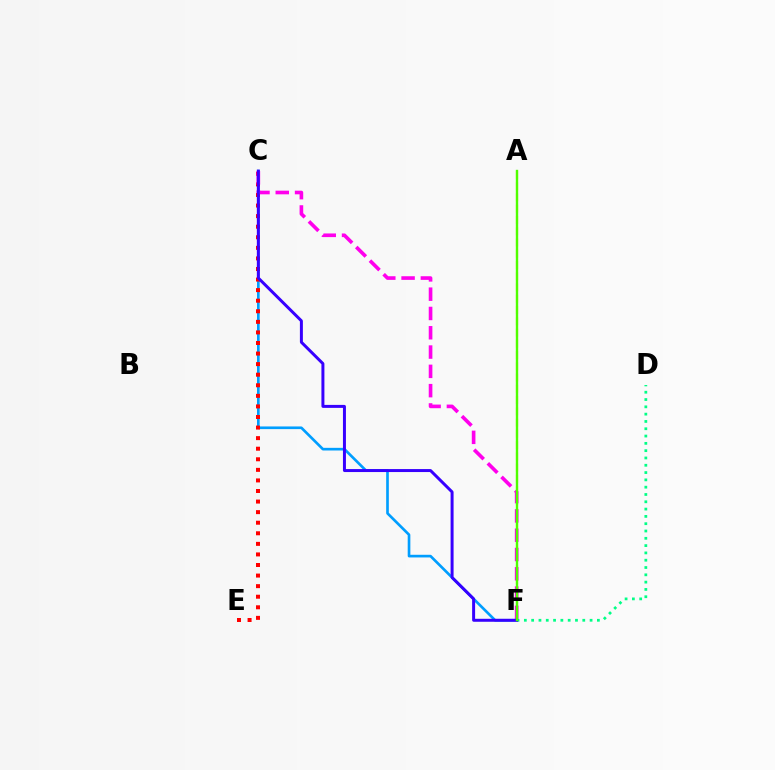{('A', 'F'): [{'color': '#ffd500', 'line_style': 'dashed', 'thickness': 1.53}, {'color': '#4fff00', 'line_style': 'solid', 'thickness': 1.71}], ('C', 'F'): [{'color': '#009eff', 'line_style': 'solid', 'thickness': 1.91}, {'color': '#ff00ed', 'line_style': 'dashed', 'thickness': 2.62}, {'color': '#3700ff', 'line_style': 'solid', 'thickness': 2.15}], ('C', 'E'): [{'color': '#ff0000', 'line_style': 'dotted', 'thickness': 2.87}], ('D', 'F'): [{'color': '#00ff86', 'line_style': 'dotted', 'thickness': 1.98}]}